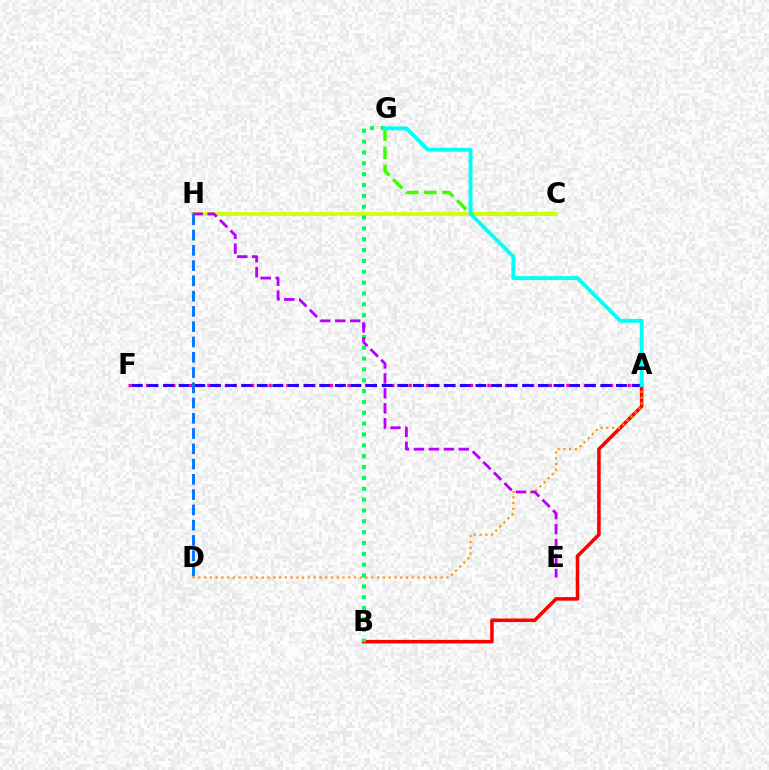{('A', 'F'): [{'color': '#ff00ac', 'line_style': 'dotted', 'thickness': 2.38}, {'color': '#2500ff', 'line_style': 'dashed', 'thickness': 2.12}], ('C', 'G'): [{'color': '#3dff00', 'line_style': 'dashed', 'thickness': 2.47}], ('A', 'B'): [{'color': '#ff0000', 'line_style': 'solid', 'thickness': 2.55}], ('C', 'H'): [{'color': '#d1ff00', 'line_style': 'solid', 'thickness': 2.64}], ('A', 'D'): [{'color': '#ff9400', 'line_style': 'dotted', 'thickness': 1.57}], ('B', 'G'): [{'color': '#00ff5c', 'line_style': 'dotted', 'thickness': 2.95}], ('E', 'H'): [{'color': '#b900ff', 'line_style': 'dashed', 'thickness': 2.03}], ('D', 'H'): [{'color': '#0074ff', 'line_style': 'dashed', 'thickness': 2.07}], ('A', 'G'): [{'color': '#00fff6', 'line_style': 'solid', 'thickness': 2.78}]}